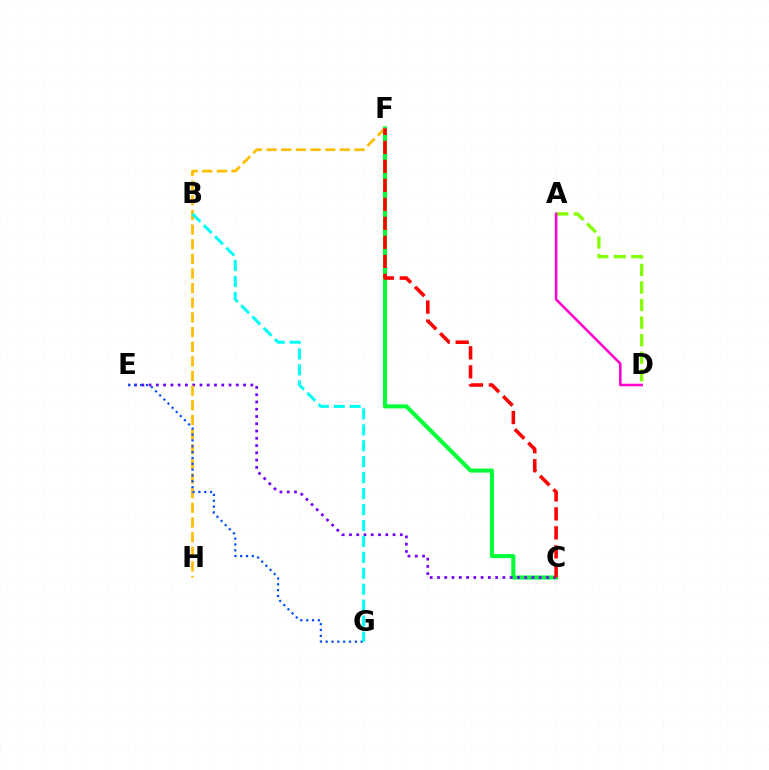{('C', 'F'): [{'color': '#00ff39', 'line_style': 'solid', 'thickness': 2.92}, {'color': '#ff0000', 'line_style': 'dashed', 'thickness': 2.58}], ('A', 'D'): [{'color': '#84ff00', 'line_style': 'dashed', 'thickness': 2.39}, {'color': '#ff00cf', 'line_style': 'solid', 'thickness': 1.84}], ('C', 'E'): [{'color': '#7200ff', 'line_style': 'dotted', 'thickness': 1.97}], ('F', 'H'): [{'color': '#ffbd00', 'line_style': 'dashed', 'thickness': 1.99}], ('E', 'G'): [{'color': '#004bff', 'line_style': 'dotted', 'thickness': 1.59}], ('B', 'G'): [{'color': '#00fff6', 'line_style': 'dashed', 'thickness': 2.17}]}